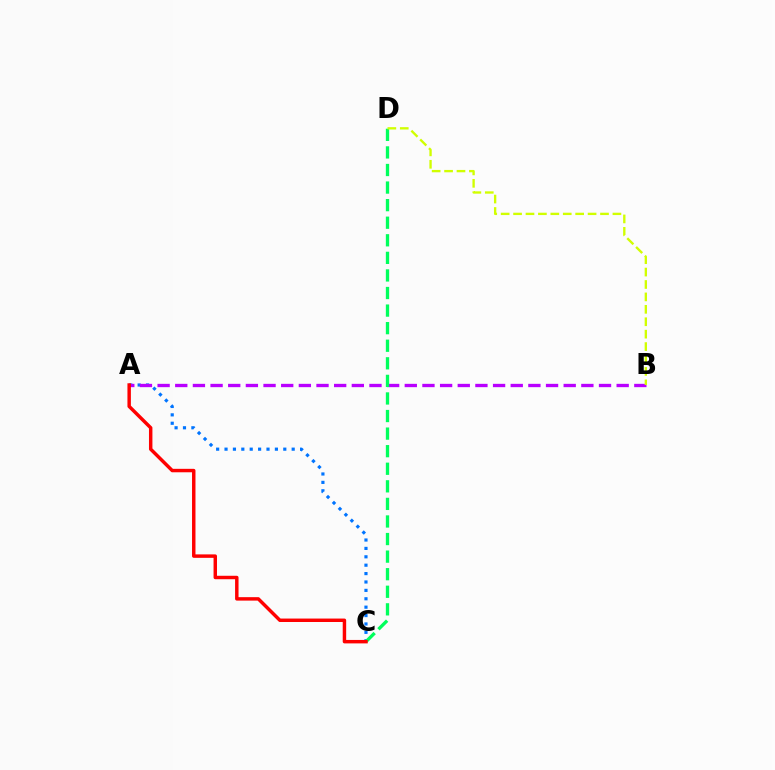{('A', 'C'): [{'color': '#0074ff', 'line_style': 'dotted', 'thickness': 2.28}, {'color': '#ff0000', 'line_style': 'solid', 'thickness': 2.48}], ('A', 'B'): [{'color': '#b900ff', 'line_style': 'dashed', 'thickness': 2.4}], ('C', 'D'): [{'color': '#00ff5c', 'line_style': 'dashed', 'thickness': 2.39}], ('B', 'D'): [{'color': '#d1ff00', 'line_style': 'dashed', 'thickness': 1.69}]}